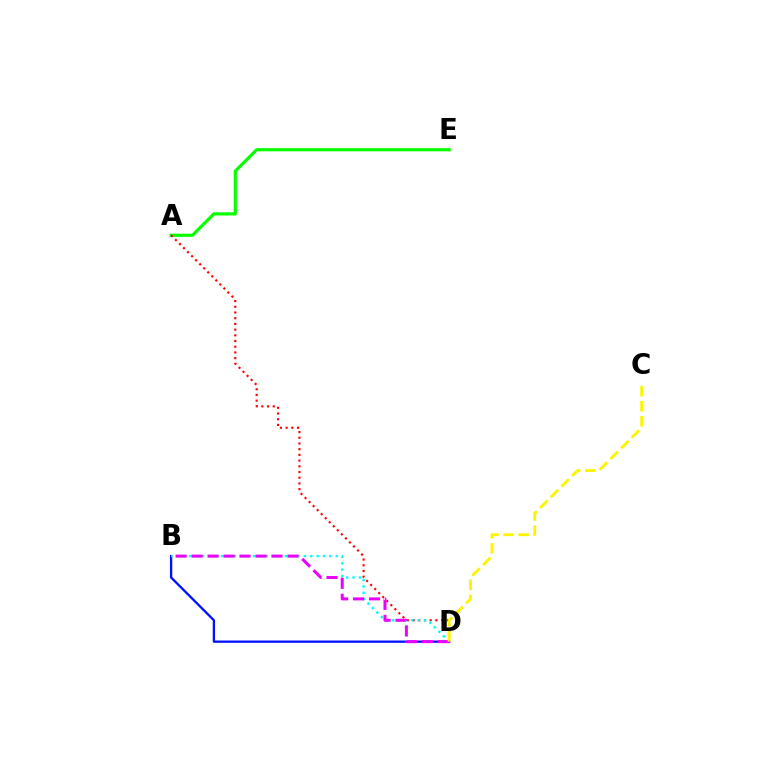{('A', 'E'): [{'color': '#08ff00', 'line_style': 'solid', 'thickness': 2.29}], ('A', 'D'): [{'color': '#ff0000', 'line_style': 'dotted', 'thickness': 1.55}], ('B', 'D'): [{'color': '#0010ff', 'line_style': 'solid', 'thickness': 1.66}, {'color': '#00fff6', 'line_style': 'dotted', 'thickness': 1.73}, {'color': '#ee00ff', 'line_style': 'dashed', 'thickness': 2.17}], ('C', 'D'): [{'color': '#fcf500', 'line_style': 'dashed', 'thickness': 2.05}]}